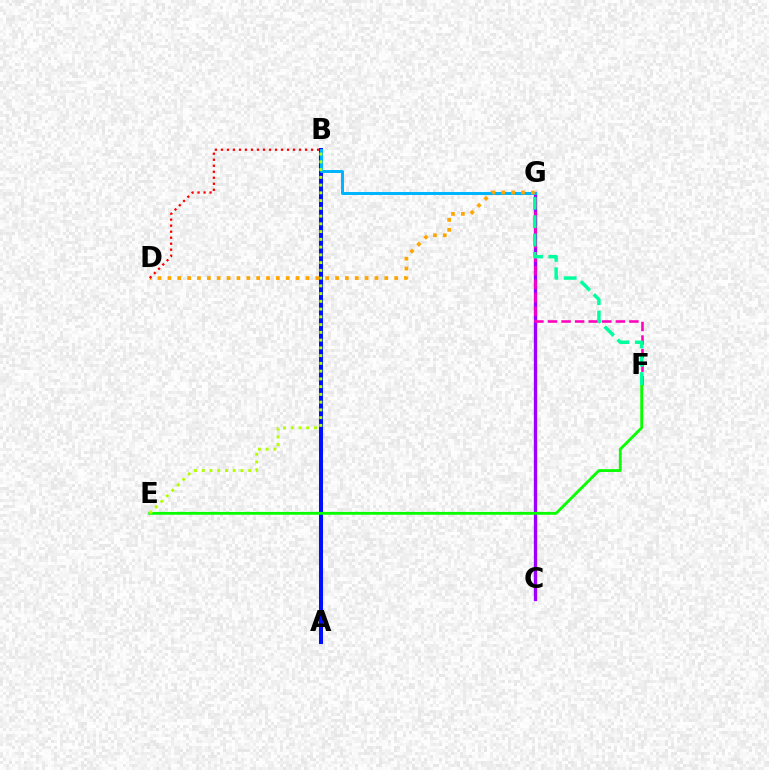{('C', 'G'): [{'color': '#9b00ff', 'line_style': 'solid', 'thickness': 2.4}], ('A', 'B'): [{'color': '#0010ff', 'line_style': 'solid', 'thickness': 2.9}], ('F', 'G'): [{'color': '#ff00bd', 'line_style': 'dashed', 'thickness': 1.84}, {'color': '#00ff9d', 'line_style': 'dashed', 'thickness': 2.5}], ('E', 'F'): [{'color': '#08ff00', 'line_style': 'solid', 'thickness': 2.03}], ('B', 'G'): [{'color': '#00b5ff', 'line_style': 'solid', 'thickness': 2.15}], ('D', 'G'): [{'color': '#ffa500', 'line_style': 'dotted', 'thickness': 2.68}], ('B', 'D'): [{'color': '#ff0000', 'line_style': 'dotted', 'thickness': 1.63}], ('B', 'E'): [{'color': '#b3ff00', 'line_style': 'dotted', 'thickness': 2.11}]}